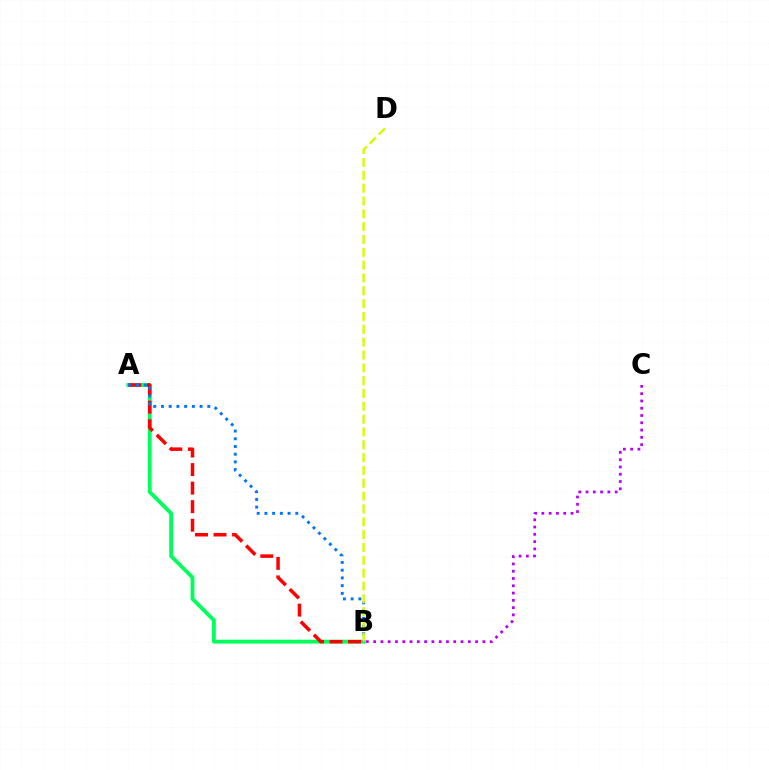{('A', 'B'): [{'color': '#00ff5c', 'line_style': 'solid', 'thickness': 2.76}, {'color': '#ff0000', 'line_style': 'dashed', 'thickness': 2.52}, {'color': '#0074ff', 'line_style': 'dotted', 'thickness': 2.1}], ('B', 'C'): [{'color': '#b900ff', 'line_style': 'dotted', 'thickness': 1.98}], ('B', 'D'): [{'color': '#d1ff00', 'line_style': 'dashed', 'thickness': 1.74}]}